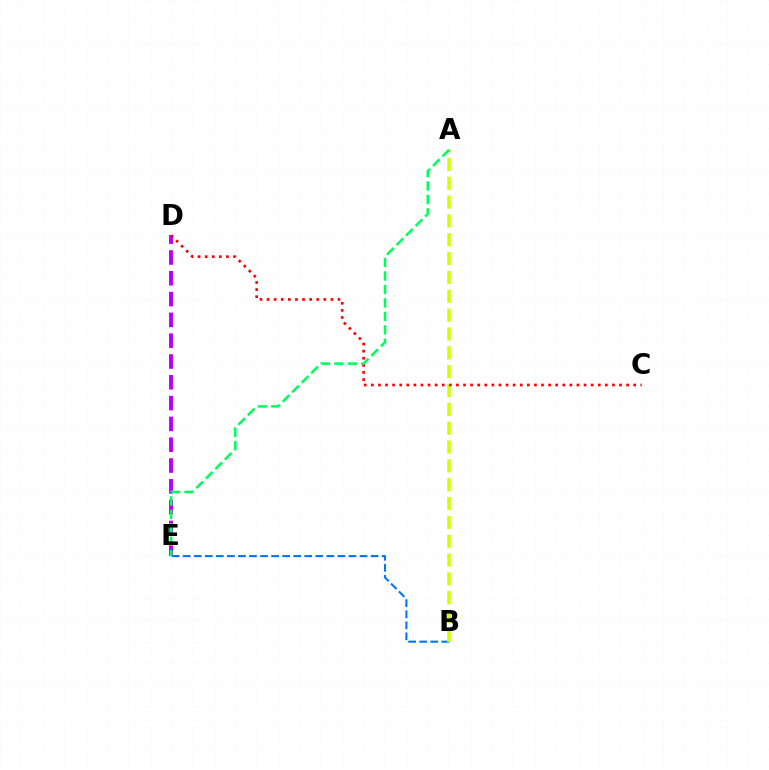{('D', 'E'): [{'color': '#b900ff', 'line_style': 'dashed', 'thickness': 2.83}], ('B', 'E'): [{'color': '#0074ff', 'line_style': 'dashed', 'thickness': 1.5}], ('A', 'B'): [{'color': '#d1ff00', 'line_style': 'dashed', 'thickness': 2.56}], ('C', 'D'): [{'color': '#ff0000', 'line_style': 'dotted', 'thickness': 1.93}], ('A', 'E'): [{'color': '#00ff5c', 'line_style': 'dashed', 'thickness': 1.83}]}